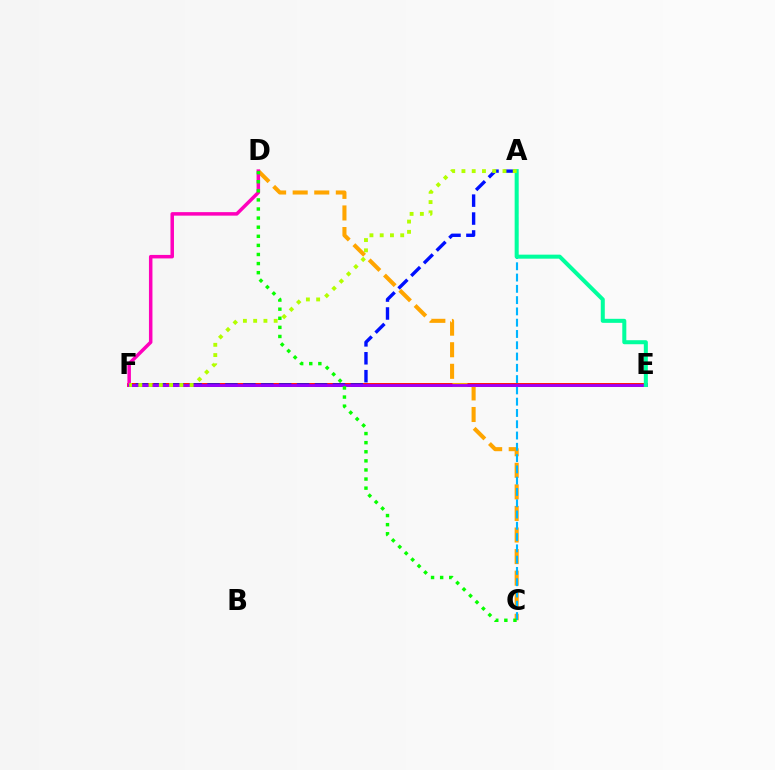{('E', 'F'): [{'color': '#ff0000', 'line_style': 'solid', 'thickness': 2.76}, {'color': '#9b00ff', 'line_style': 'solid', 'thickness': 1.99}], ('C', 'D'): [{'color': '#ffa500', 'line_style': 'dashed', 'thickness': 2.93}, {'color': '#08ff00', 'line_style': 'dotted', 'thickness': 2.47}], ('A', 'C'): [{'color': '#00b5ff', 'line_style': 'dashed', 'thickness': 1.53}], ('D', 'F'): [{'color': '#ff00bd', 'line_style': 'solid', 'thickness': 2.52}], ('A', 'F'): [{'color': '#0010ff', 'line_style': 'dashed', 'thickness': 2.43}, {'color': '#b3ff00', 'line_style': 'dotted', 'thickness': 2.79}], ('A', 'E'): [{'color': '#00ff9d', 'line_style': 'solid', 'thickness': 2.9}]}